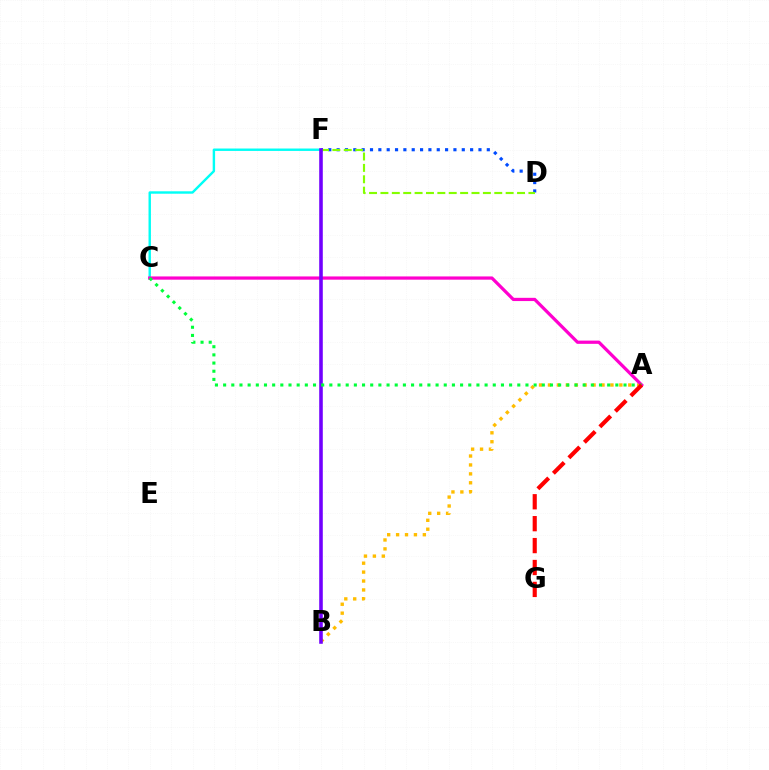{('D', 'F'): [{'color': '#004bff', 'line_style': 'dotted', 'thickness': 2.27}, {'color': '#84ff00', 'line_style': 'dashed', 'thickness': 1.55}], ('C', 'F'): [{'color': '#00fff6', 'line_style': 'solid', 'thickness': 1.74}], ('A', 'B'): [{'color': '#ffbd00', 'line_style': 'dotted', 'thickness': 2.42}], ('A', 'C'): [{'color': '#ff00cf', 'line_style': 'solid', 'thickness': 2.33}, {'color': '#00ff39', 'line_style': 'dotted', 'thickness': 2.22}], ('B', 'F'): [{'color': '#7200ff', 'line_style': 'solid', 'thickness': 2.57}], ('A', 'G'): [{'color': '#ff0000', 'line_style': 'dashed', 'thickness': 2.98}]}